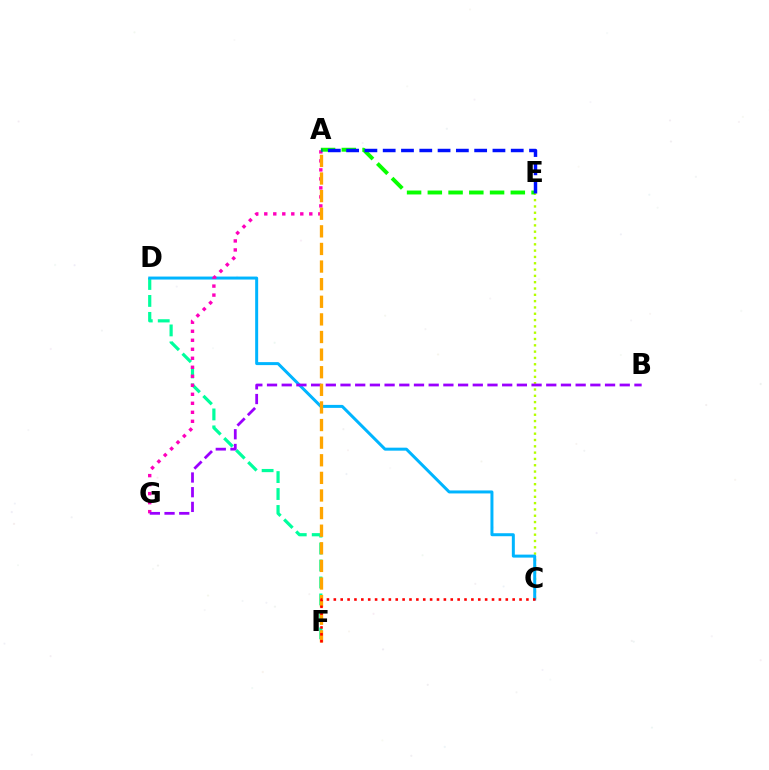{('C', 'E'): [{'color': '#b3ff00', 'line_style': 'dotted', 'thickness': 1.72}], ('D', 'F'): [{'color': '#00ff9d', 'line_style': 'dashed', 'thickness': 2.3}], ('C', 'D'): [{'color': '#00b5ff', 'line_style': 'solid', 'thickness': 2.15}], ('A', 'G'): [{'color': '#ff00bd', 'line_style': 'dotted', 'thickness': 2.45}], ('A', 'E'): [{'color': '#08ff00', 'line_style': 'dashed', 'thickness': 2.82}, {'color': '#0010ff', 'line_style': 'dashed', 'thickness': 2.49}], ('B', 'G'): [{'color': '#9b00ff', 'line_style': 'dashed', 'thickness': 2.0}], ('A', 'F'): [{'color': '#ffa500', 'line_style': 'dashed', 'thickness': 2.39}], ('C', 'F'): [{'color': '#ff0000', 'line_style': 'dotted', 'thickness': 1.87}]}